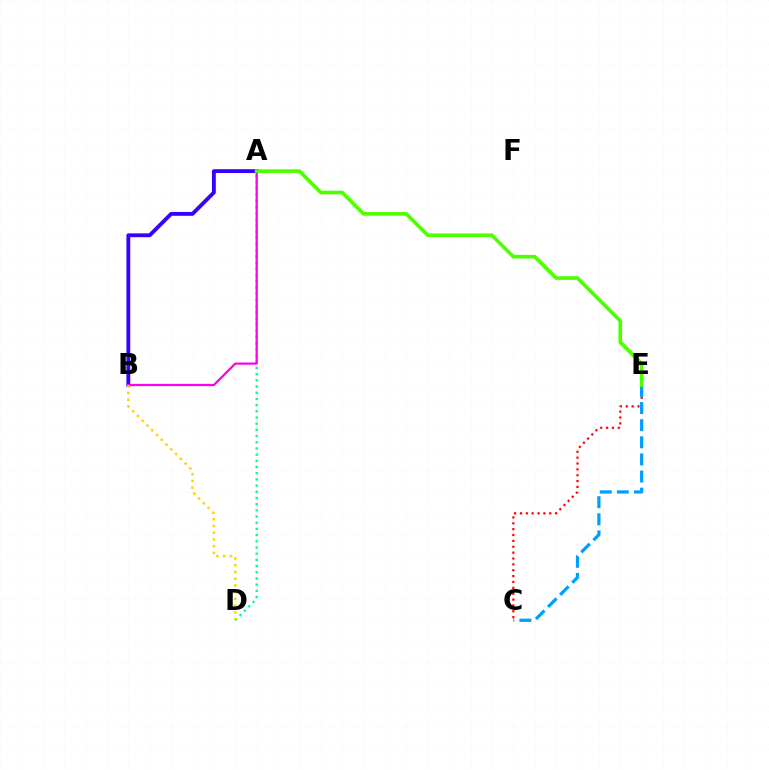{('A', 'D'): [{'color': '#00ff86', 'line_style': 'dotted', 'thickness': 1.68}], ('A', 'B'): [{'color': '#3700ff', 'line_style': 'solid', 'thickness': 2.76}, {'color': '#ff00ed', 'line_style': 'solid', 'thickness': 1.6}], ('C', 'E'): [{'color': '#ff0000', 'line_style': 'dotted', 'thickness': 1.59}, {'color': '#009eff', 'line_style': 'dashed', 'thickness': 2.32}], ('A', 'E'): [{'color': '#4fff00', 'line_style': 'solid', 'thickness': 2.63}], ('B', 'D'): [{'color': '#ffd500', 'line_style': 'dotted', 'thickness': 1.83}]}